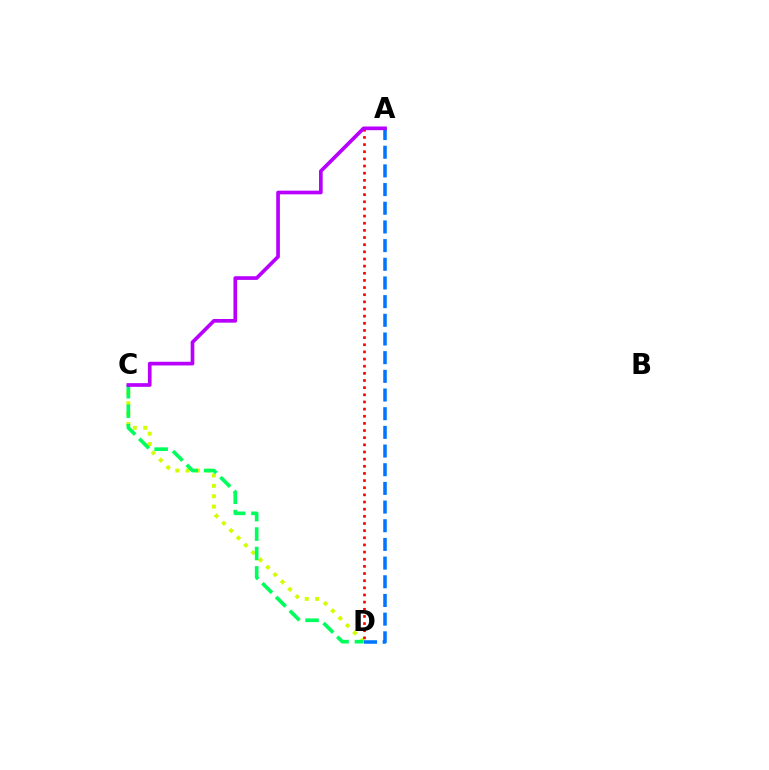{('C', 'D'): [{'color': '#d1ff00', 'line_style': 'dotted', 'thickness': 2.82}, {'color': '#00ff5c', 'line_style': 'dashed', 'thickness': 2.64}], ('A', 'D'): [{'color': '#ff0000', 'line_style': 'dotted', 'thickness': 1.94}, {'color': '#0074ff', 'line_style': 'dashed', 'thickness': 2.54}], ('A', 'C'): [{'color': '#b900ff', 'line_style': 'solid', 'thickness': 2.65}]}